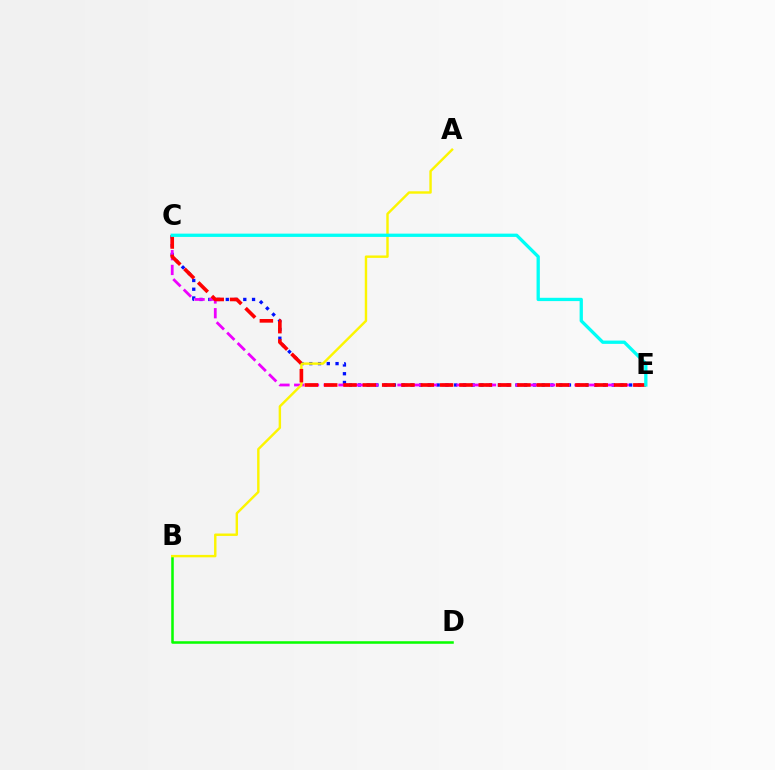{('C', 'E'): [{'color': '#0010ff', 'line_style': 'dotted', 'thickness': 2.38}, {'color': '#ee00ff', 'line_style': 'dashed', 'thickness': 2.0}, {'color': '#ff0000', 'line_style': 'dashed', 'thickness': 2.62}, {'color': '#00fff6', 'line_style': 'solid', 'thickness': 2.37}], ('B', 'D'): [{'color': '#08ff00', 'line_style': 'solid', 'thickness': 1.84}], ('A', 'B'): [{'color': '#fcf500', 'line_style': 'solid', 'thickness': 1.74}]}